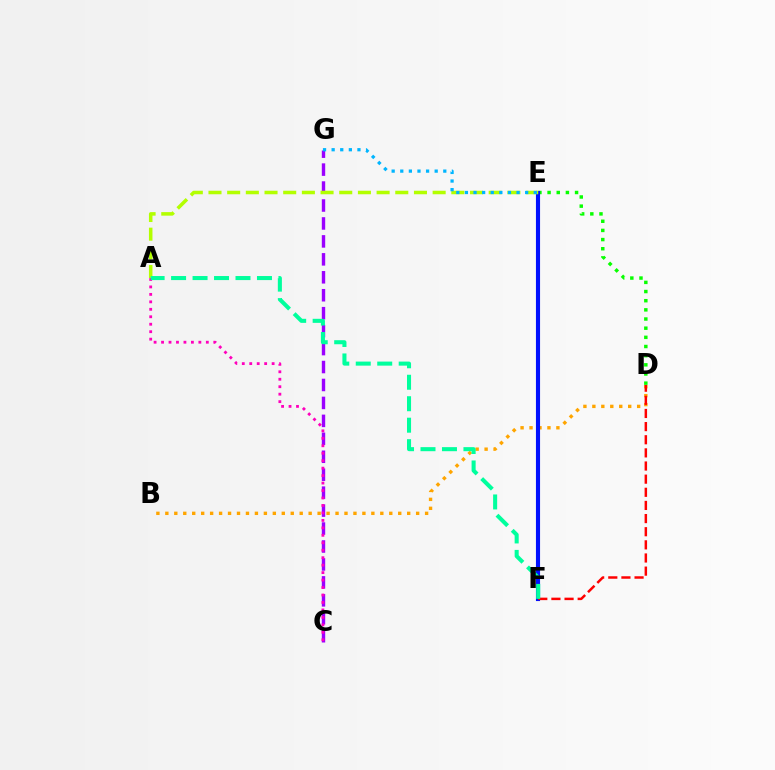{('C', 'G'): [{'color': '#9b00ff', 'line_style': 'dashed', 'thickness': 2.44}], ('B', 'D'): [{'color': '#ffa500', 'line_style': 'dotted', 'thickness': 2.43}], ('D', 'E'): [{'color': '#08ff00', 'line_style': 'dotted', 'thickness': 2.49}], ('E', 'F'): [{'color': '#0010ff', 'line_style': 'solid', 'thickness': 2.97}], ('D', 'F'): [{'color': '#ff0000', 'line_style': 'dashed', 'thickness': 1.78}], ('A', 'E'): [{'color': '#b3ff00', 'line_style': 'dashed', 'thickness': 2.54}], ('A', 'C'): [{'color': '#ff00bd', 'line_style': 'dotted', 'thickness': 2.03}], ('A', 'F'): [{'color': '#00ff9d', 'line_style': 'dashed', 'thickness': 2.92}], ('E', 'G'): [{'color': '#00b5ff', 'line_style': 'dotted', 'thickness': 2.34}]}